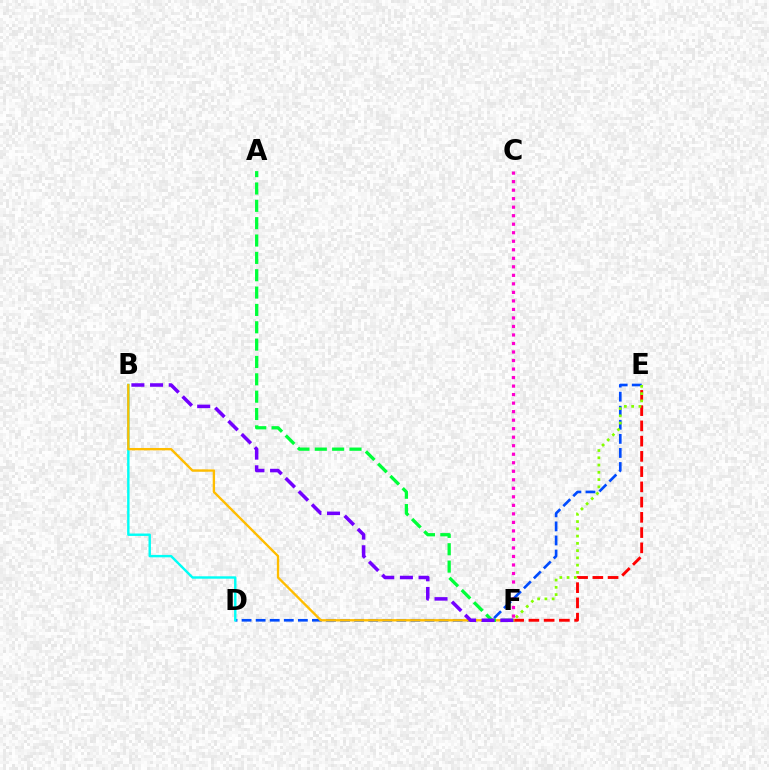{('E', 'F'): [{'color': '#ff0000', 'line_style': 'dashed', 'thickness': 2.07}, {'color': '#84ff00', 'line_style': 'dotted', 'thickness': 1.97}], ('D', 'E'): [{'color': '#004bff', 'line_style': 'dashed', 'thickness': 1.91}], ('B', 'D'): [{'color': '#00fff6', 'line_style': 'solid', 'thickness': 1.74}], ('B', 'F'): [{'color': '#ffbd00', 'line_style': 'solid', 'thickness': 1.7}, {'color': '#7200ff', 'line_style': 'dashed', 'thickness': 2.54}], ('A', 'F'): [{'color': '#00ff39', 'line_style': 'dashed', 'thickness': 2.36}], ('C', 'F'): [{'color': '#ff00cf', 'line_style': 'dotted', 'thickness': 2.31}]}